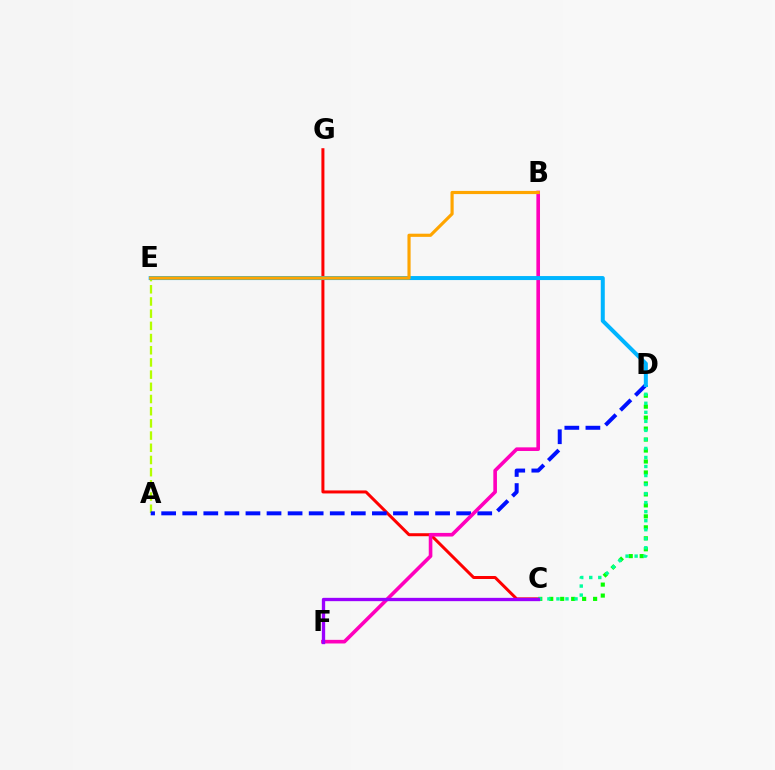{('C', 'D'): [{'color': '#08ff00', 'line_style': 'dotted', 'thickness': 2.98}, {'color': '#00ff9d', 'line_style': 'dotted', 'thickness': 2.45}], ('A', 'E'): [{'color': '#b3ff00', 'line_style': 'dashed', 'thickness': 1.66}], ('C', 'G'): [{'color': '#ff0000', 'line_style': 'solid', 'thickness': 2.16}], ('A', 'D'): [{'color': '#0010ff', 'line_style': 'dashed', 'thickness': 2.86}], ('B', 'F'): [{'color': '#ff00bd', 'line_style': 'solid', 'thickness': 2.61}], ('C', 'F'): [{'color': '#9b00ff', 'line_style': 'solid', 'thickness': 2.39}], ('D', 'E'): [{'color': '#00b5ff', 'line_style': 'solid', 'thickness': 2.88}], ('B', 'E'): [{'color': '#ffa500', 'line_style': 'solid', 'thickness': 2.27}]}